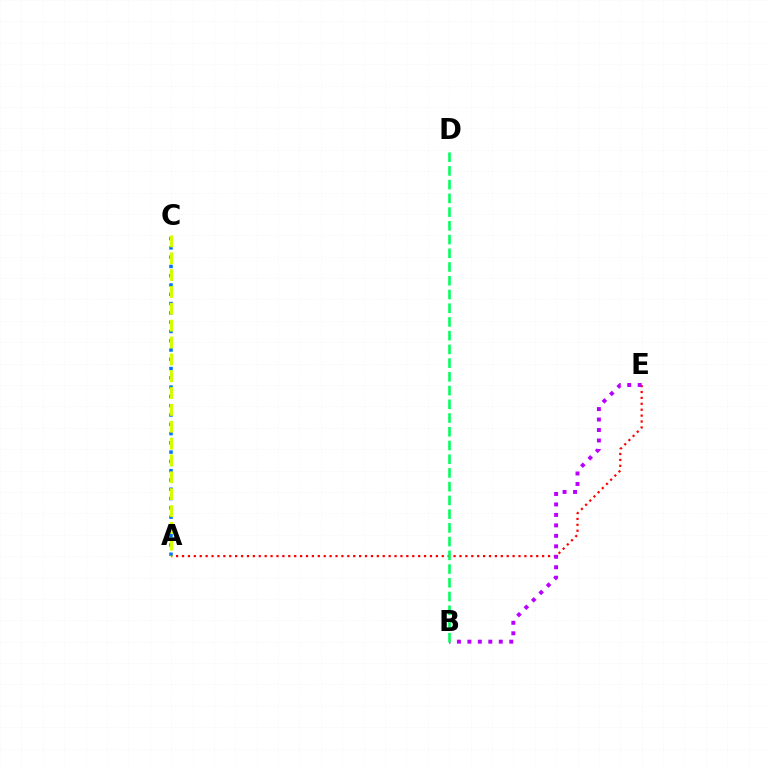{('A', 'C'): [{'color': '#0074ff', 'line_style': 'dotted', 'thickness': 2.52}, {'color': '#d1ff00', 'line_style': 'dashed', 'thickness': 2.29}], ('A', 'E'): [{'color': '#ff0000', 'line_style': 'dotted', 'thickness': 1.6}], ('B', 'E'): [{'color': '#b900ff', 'line_style': 'dotted', 'thickness': 2.84}], ('B', 'D'): [{'color': '#00ff5c', 'line_style': 'dashed', 'thickness': 1.87}]}